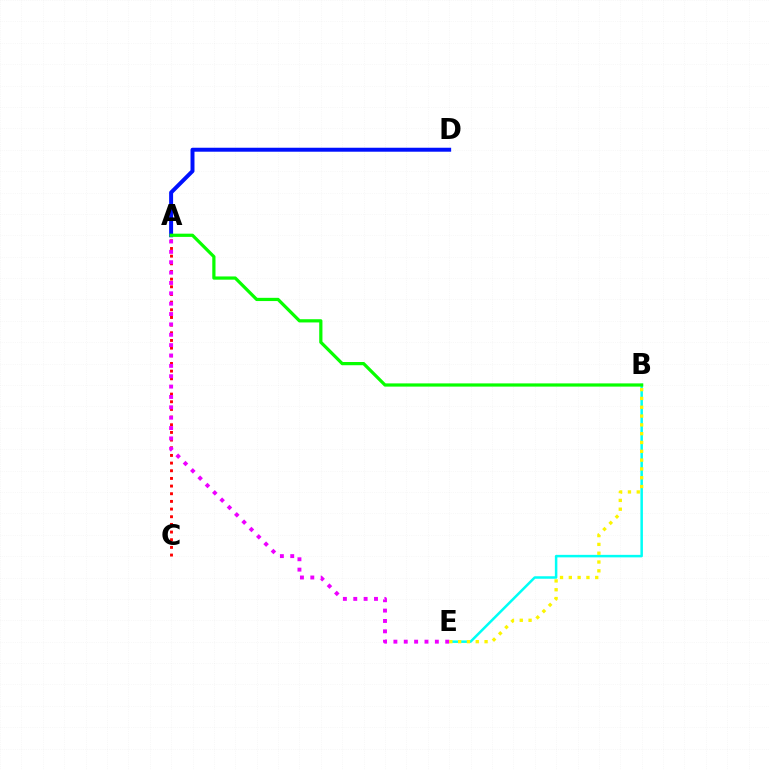{('B', 'E'): [{'color': '#00fff6', 'line_style': 'solid', 'thickness': 1.8}, {'color': '#fcf500', 'line_style': 'dotted', 'thickness': 2.39}], ('A', 'D'): [{'color': '#0010ff', 'line_style': 'solid', 'thickness': 2.86}], ('A', 'C'): [{'color': '#ff0000', 'line_style': 'dotted', 'thickness': 2.08}], ('A', 'E'): [{'color': '#ee00ff', 'line_style': 'dotted', 'thickness': 2.82}], ('A', 'B'): [{'color': '#08ff00', 'line_style': 'solid', 'thickness': 2.32}]}